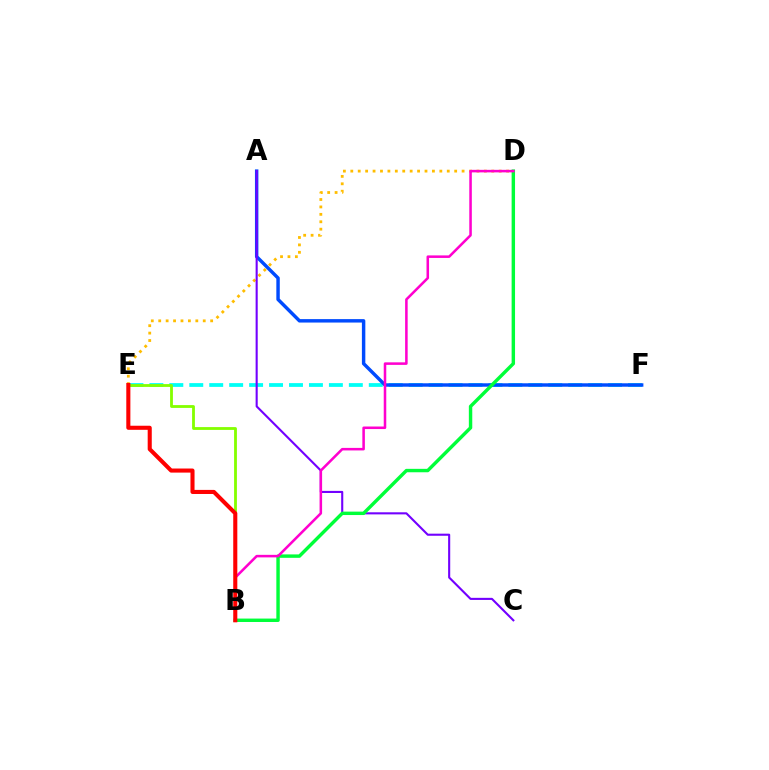{('E', 'F'): [{'color': '#00fff6', 'line_style': 'dashed', 'thickness': 2.71}], ('B', 'E'): [{'color': '#84ff00', 'line_style': 'solid', 'thickness': 2.02}, {'color': '#ff0000', 'line_style': 'solid', 'thickness': 2.94}], ('D', 'E'): [{'color': '#ffbd00', 'line_style': 'dotted', 'thickness': 2.02}], ('A', 'F'): [{'color': '#004bff', 'line_style': 'solid', 'thickness': 2.48}], ('A', 'C'): [{'color': '#7200ff', 'line_style': 'solid', 'thickness': 1.51}], ('B', 'D'): [{'color': '#00ff39', 'line_style': 'solid', 'thickness': 2.46}, {'color': '#ff00cf', 'line_style': 'solid', 'thickness': 1.83}]}